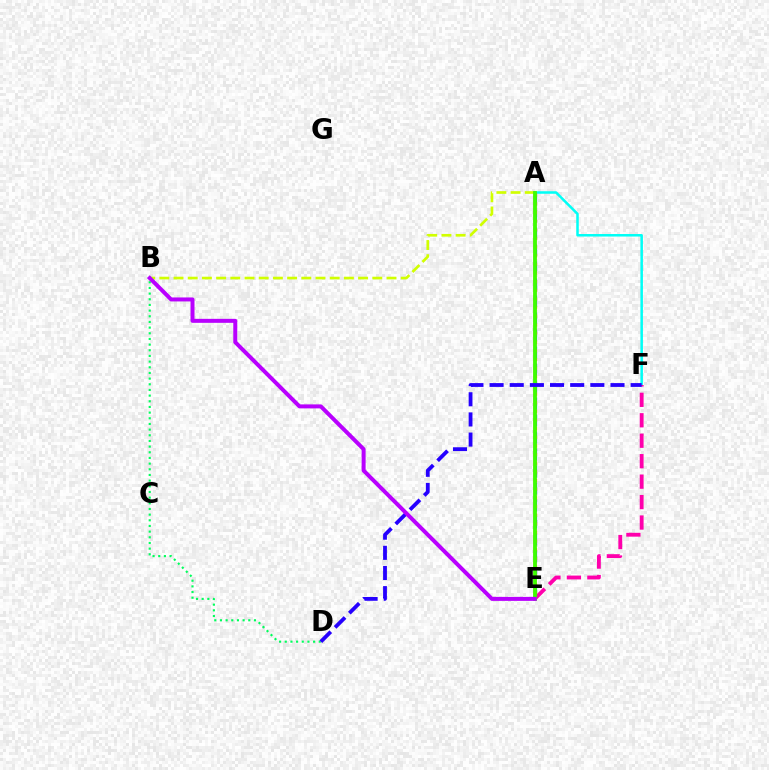{('B', 'D'): [{'color': '#00ff5c', 'line_style': 'dotted', 'thickness': 1.54}], ('A', 'B'): [{'color': '#d1ff00', 'line_style': 'dashed', 'thickness': 1.93}], ('A', 'F'): [{'color': '#00fff6', 'line_style': 'solid', 'thickness': 1.81}], ('E', 'F'): [{'color': '#ff00ac', 'line_style': 'dashed', 'thickness': 2.78}], ('A', 'E'): [{'color': '#0074ff', 'line_style': 'dashed', 'thickness': 2.31}, {'color': '#ff9400', 'line_style': 'dotted', 'thickness': 2.35}, {'color': '#ff0000', 'line_style': 'solid', 'thickness': 1.8}, {'color': '#3dff00', 'line_style': 'solid', 'thickness': 2.7}], ('D', 'F'): [{'color': '#2500ff', 'line_style': 'dashed', 'thickness': 2.74}], ('B', 'E'): [{'color': '#b900ff', 'line_style': 'solid', 'thickness': 2.87}]}